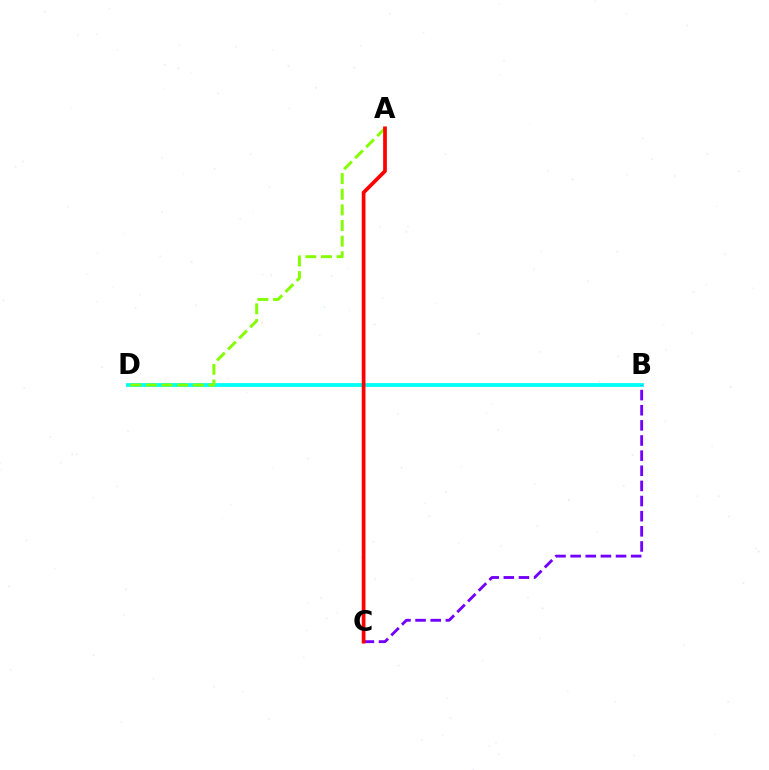{('B', 'D'): [{'color': '#00fff6', 'line_style': 'solid', 'thickness': 2.73}], ('A', 'D'): [{'color': '#84ff00', 'line_style': 'dashed', 'thickness': 2.12}], ('B', 'C'): [{'color': '#7200ff', 'line_style': 'dashed', 'thickness': 2.06}], ('A', 'C'): [{'color': '#ff0000', 'line_style': 'solid', 'thickness': 2.67}]}